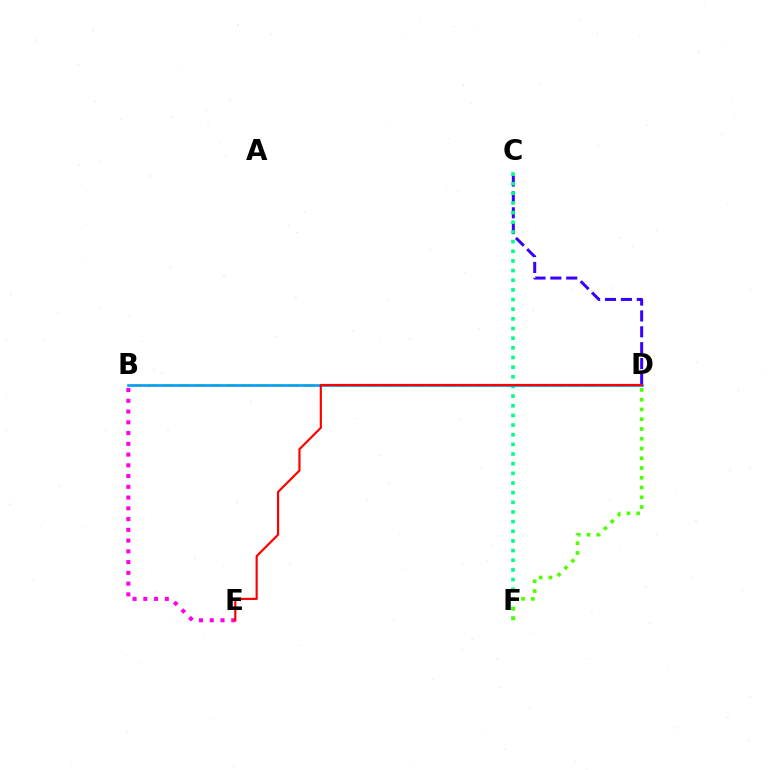{('C', 'D'): [{'color': '#3700ff', 'line_style': 'dashed', 'thickness': 2.16}], ('B', 'D'): [{'color': '#ffd500', 'line_style': 'dashed', 'thickness': 2.12}, {'color': '#009eff', 'line_style': 'solid', 'thickness': 1.9}], ('C', 'F'): [{'color': '#00ff86', 'line_style': 'dotted', 'thickness': 2.62}], ('D', 'F'): [{'color': '#4fff00', 'line_style': 'dotted', 'thickness': 2.65}], ('B', 'E'): [{'color': '#ff00ed', 'line_style': 'dotted', 'thickness': 2.92}], ('D', 'E'): [{'color': '#ff0000', 'line_style': 'solid', 'thickness': 1.57}]}